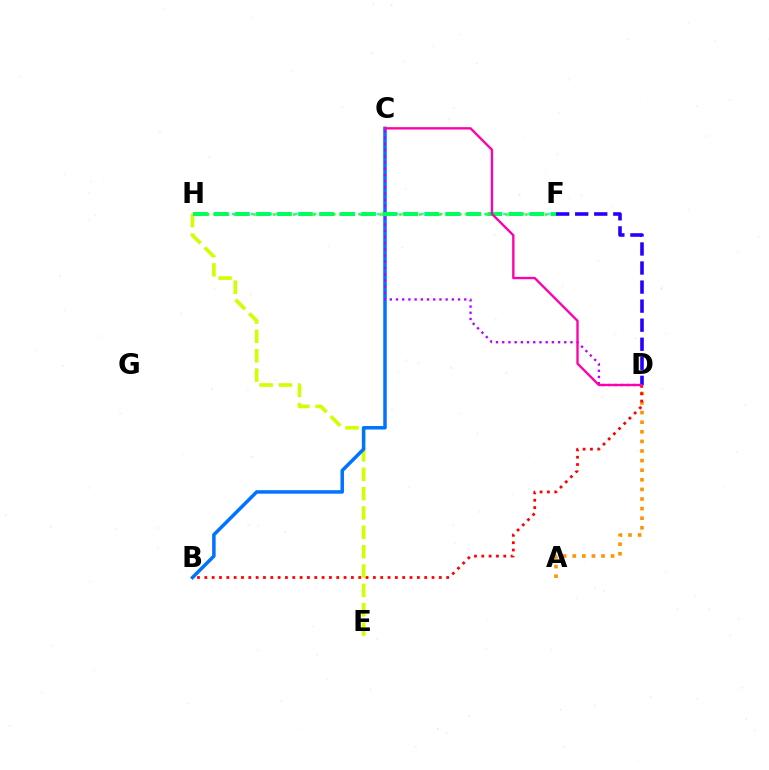{('E', 'H'): [{'color': '#d1ff00', 'line_style': 'dashed', 'thickness': 2.63}], ('B', 'C'): [{'color': '#0074ff', 'line_style': 'solid', 'thickness': 2.52}], ('C', 'D'): [{'color': '#b900ff', 'line_style': 'dotted', 'thickness': 1.69}, {'color': '#ff00ac', 'line_style': 'solid', 'thickness': 1.69}], ('F', 'H'): [{'color': '#00fff6', 'line_style': 'dotted', 'thickness': 1.71}, {'color': '#3dff00', 'line_style': 'dotted', 'thickness': 1.8}, {'color': '#00ff5c', 'line_style': 'dashed', 'thickness': 2.86}], ('D', 'F'): [{'color': '#2500ff', 'line_style': 'dashed', 'thickness': 2.59}], ('A', 'D'): [{'color': '#ff9400', 'line_style': 'dotted', 'thickness': 2.61}], ('B', 'D'): [{'color': '#ff0000', 'line_style': 'dotted', 'thickness': 1.99}]}